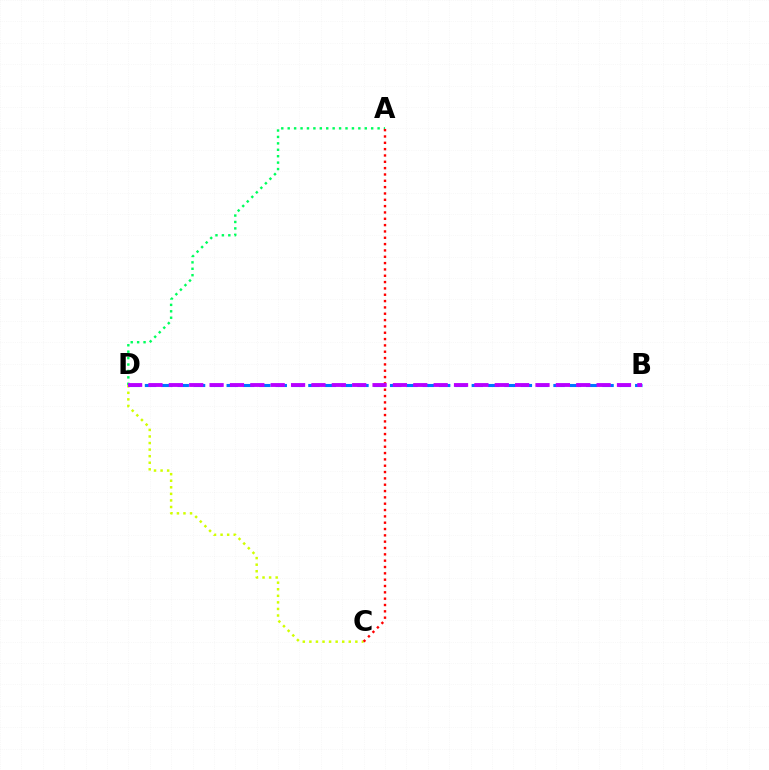{('C', 'D'): [{'color': '#d1ff00', 'line_style': 'dotted', 'thickness': 1.78}], ('A', 'D'): [{'color': '#00ff5c', 'line_style': 'dotted', 'thickness': 1.74}], ('B', 'D'): [{'color': '#0074ff', 'line_style': 'dashed', 'thickness': 2.22}, {'color': '#b900ff', 'line_style': 'dashed', 'thickness': 2.77}], ('A', 'C'): [{'color': '#ff0000', 'line_style': 'dotted', 'thickness': 1.72}]}